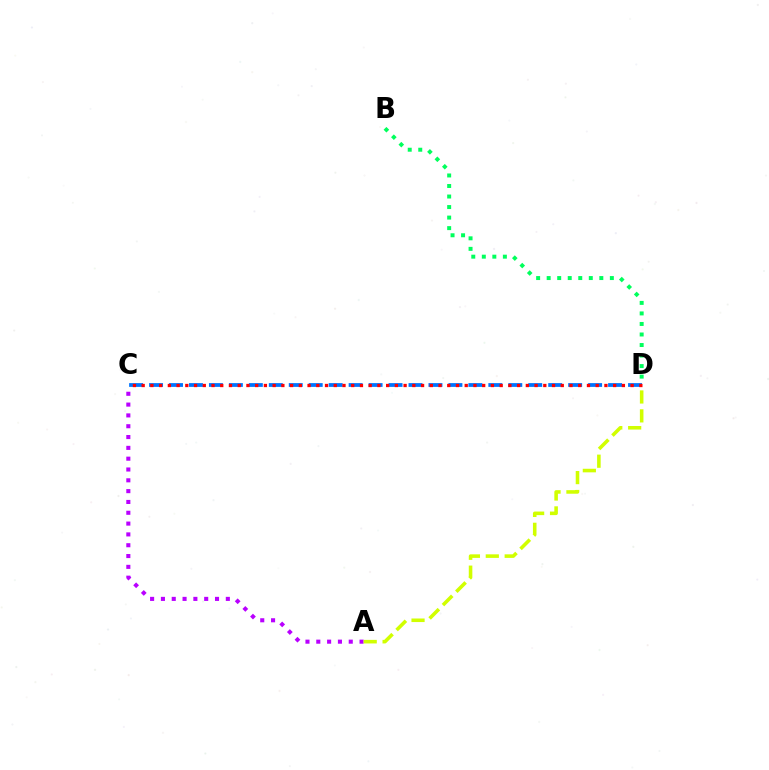{('C', 'D'): [{'color': '#0074ff', 'line_style': 'dashed', 'thickness': 2.71}, {'color': '#ff0000', 'line_style': 'dotted', 'thickness': 2.37}], ('A', 'C'): [{'color': '#b900ff', 'line_style': 'dotted', 'thickness': 2.94}], ('B', 'D'): [{'color': '#00ff5c', 'line_style': 'dotted', 'thickness': 2.86}], ('A', 'D'): [{'color': '#d1ff00', 'line_style': 'dashed', 'thickness': 2.57}]}